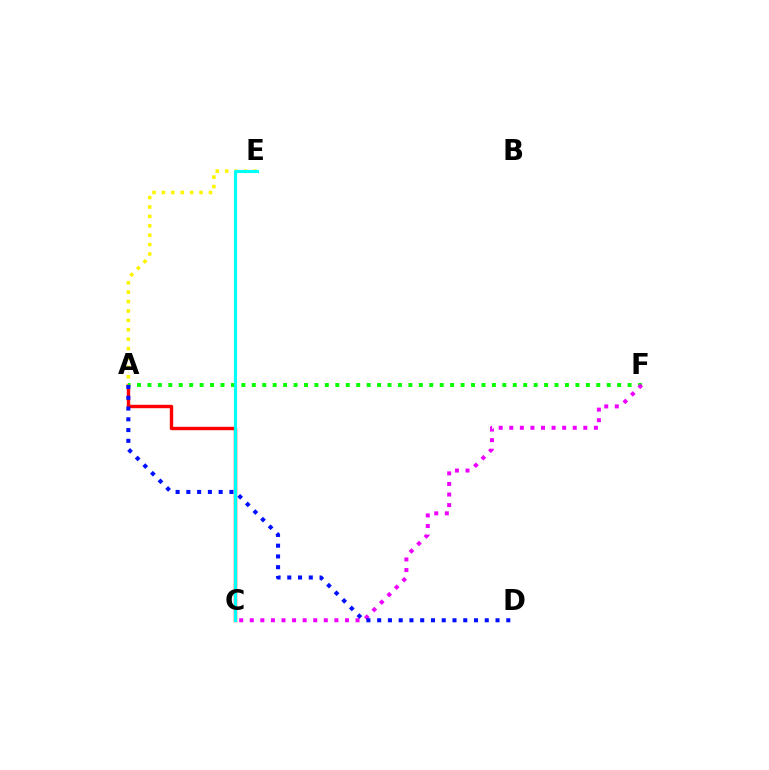{('A', 'C'): [{'color': '#ff0000', 'line_style': 'solid', 'thickness': 2.45}], ('A', 'E'): [{'color': '#fcf500', 'line_style': 'dotted', 'thickness': 2.55}], ('A', 'F'): [{'color': '#08ff00', 'line_style': 'dotted', 'thickness': 2.84}], ('C', 'F'): [{'color': '#ee00ff', 'line_style': 'dotted', 'thickness': 2.87}], ('C', 'E'): [{'color': '#00fff6', 'line_style': 'solid', 'thickness': 2.26}], ('A', 'D'): [{'color': '#0010ff', 'line_style': 'dotted', 'thickness': 2.92}]}